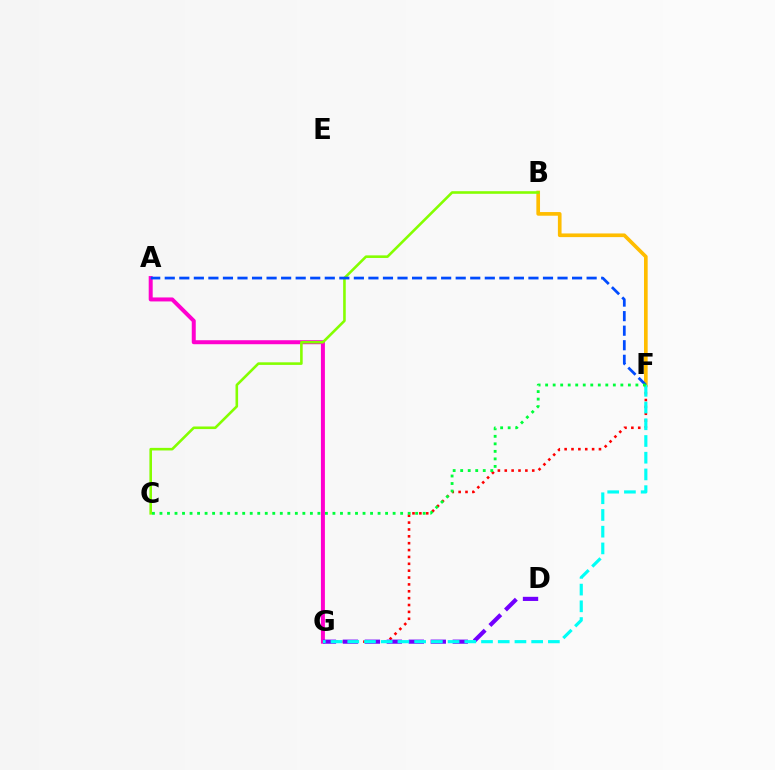{('A', 'G'): [{'color': '#ff00cf', 'line_style': 'solid', 'thickness': 2.87}], ('B', 'F'): [{'color': '#ffbd00', 'line_style': 'solid', 'thickness': 2.64}], ('B', 'C'): [{'color': '#84ff00', 'line_style': 'solid', 'thickness': 1.87}], ('F', 'G'): [{'color': '#ff0000', 'line_style': 'dotted', 'thickness': 1.87}, {'color': '#00fff6', 'line_style': 'dashed', 'thickness': 2.27}], ('D', 'G'): [{'color': '#7200ff', 'line_style': 'dashed', 'thickness': 2.99}], ('A', 'F'): [{'color': '#004bff', 'line_style': 'dashed', 'thickness': 1.98}], ('C', 'F'): [{'color': '#00ff39', 'line_style': 'dotted', 'thickness': 2.04}]}